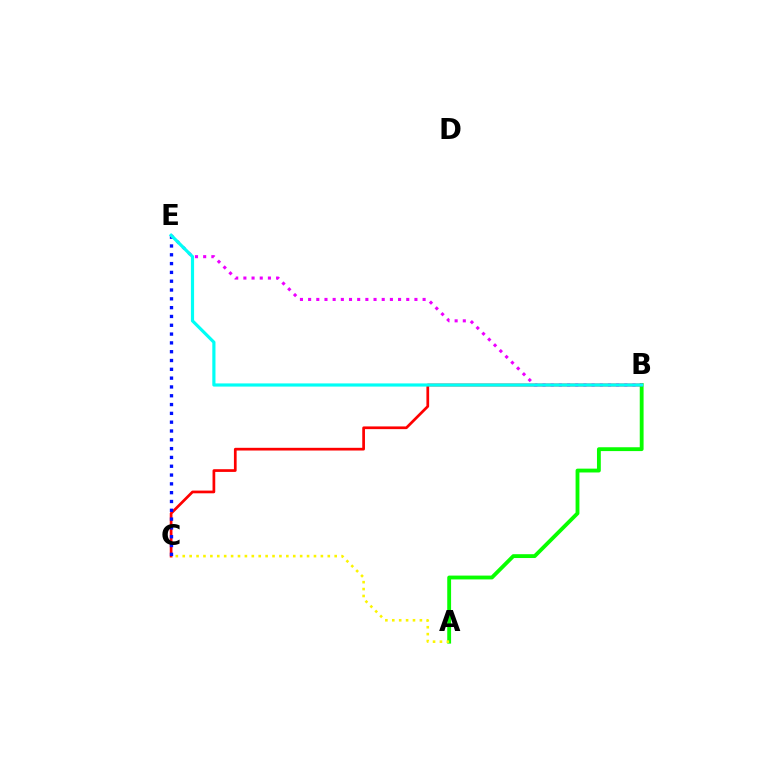{('A', 'B'): [{'color': '#08ff00', 'line_style': 'solid', 'thickness': 2.76}], ('B', 'C'): [{'color': '#ff0000', 'line_style': 'solid', 'thickness': 1.95}], ('A', 'C'): [{'color': '#fcf500', 'line_style': 'dotted', 'thickness': 1.88}], ('C', 'E'): [{'color': '#0010ff', 'line_style': 'dotted', 'thickness': 2.39}], ('B', 'E'): [{'color': '#ee00ff', 'line_style': 'dotted', 'thickness': 2.22}, {'color': '#00fff6', 'line_style': 'solid', 'thickness': 2.28}]}